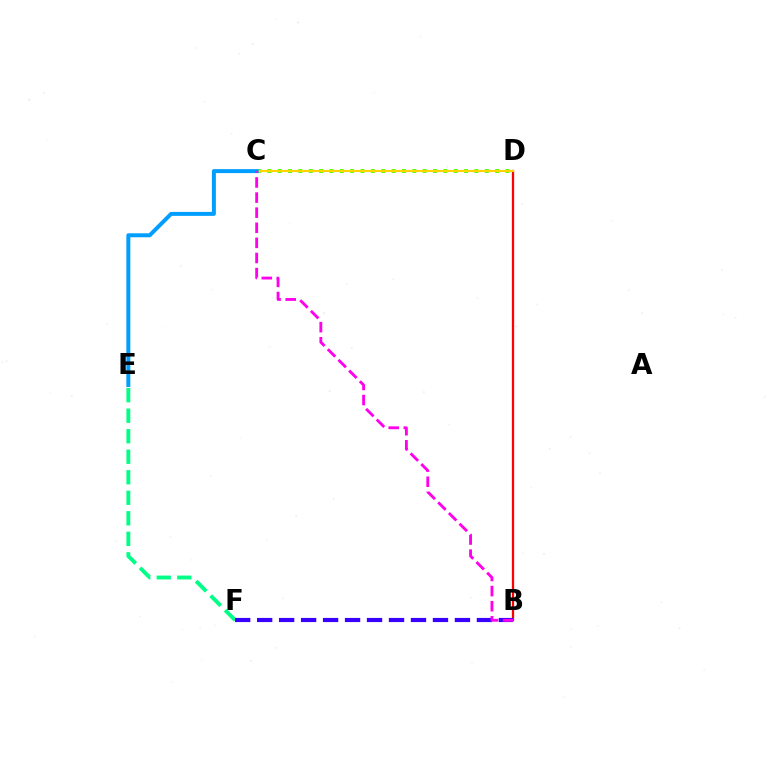{('B', 'D'): [{'color': '#ff0000', 'line_style': 'solid', 'thickness': 1.63}], ('C', 'D'): [{'color': '#4fff00', 'line_style': 'dotted', 'thickness': 2.81}, {'color': '#ffd500', 'line_style': 'solid', 'thickness': 1.51}], ('C', 'E'): [{'color': '#009eff', 'line_style': 'solid', 'thickness': 2.86}], ('E', 'F'): [{'color': '#00ff86', 'line_style': 'dashed', 'thickness': 2.79}], ('B', 'F'): [{'color': '#3700ff', 'line_style': 'dashed', 'thickness': 2.99}], ('B', 'C'): [{'color': '#ff00ed', 'line_style': 'dashed', 'thickness': 2.05}]}